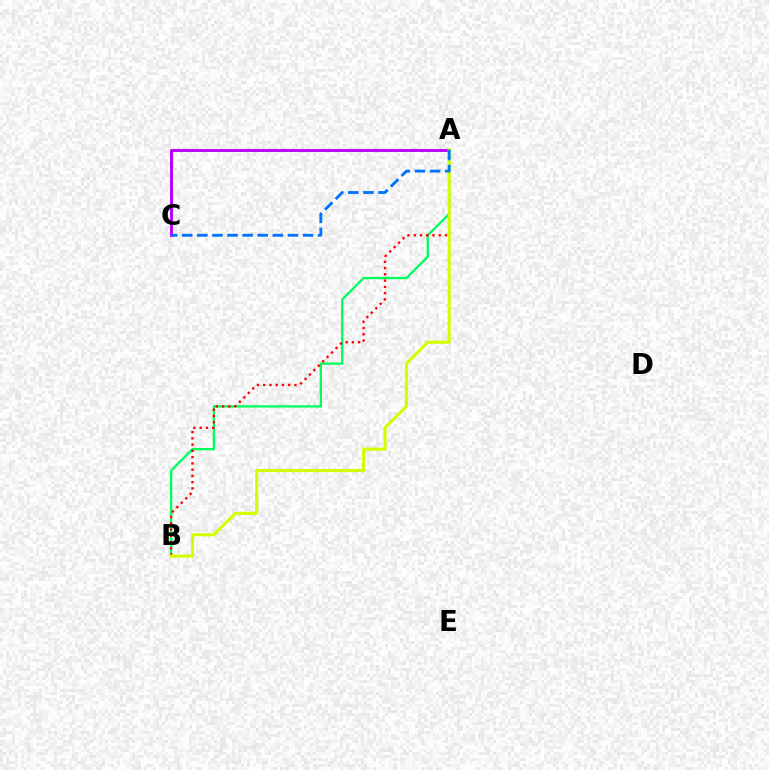{('A', 'C'): [{'color': '#b900ff', 'line_style': 'solid', 'thickness': 2.11}, {'color': '#0074ff', 'line_style': 'dashed', 'thickness': 2.05}], ('A', 'B'): [{'color': '#00ff5c', 'line_style': 'solid', 'thickness': 1.68}, {'color': '#ff0000', 'line_style': 'dotted', 'thickness': 1.7}, {'color': '#d1ff00', 'line_style': 'solid', 'thickness': 2.22}]}